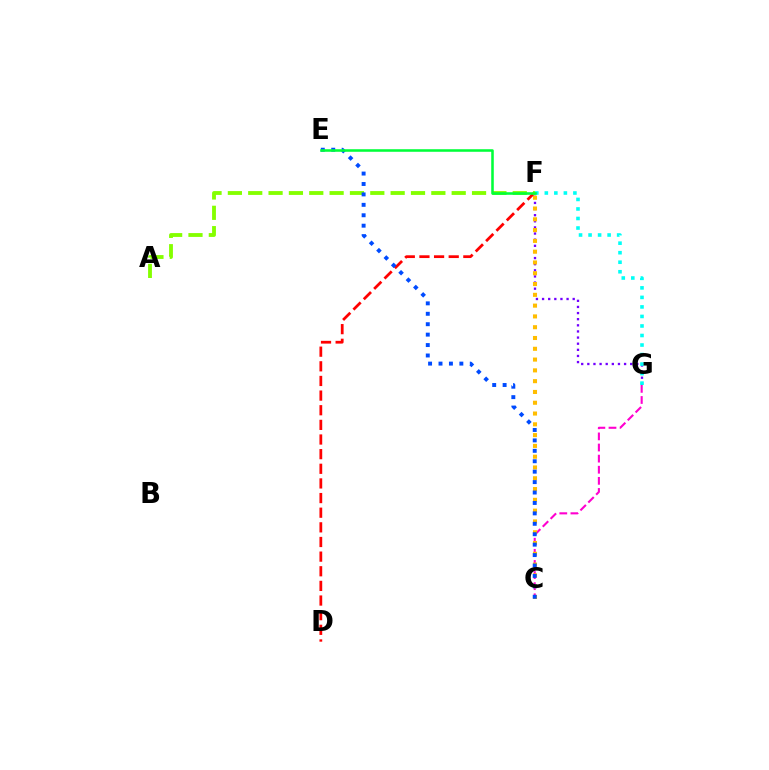{('C', 'G'): [{'color': '#ff00cf', 'line_style': 'dashed', 'thickness': 1.51}], ('F', 'G'): [{'color': '#7200ff', 'line_style': 'dotted', 'thickness': 1.66}, {'color': '#00fff6', 'line_style': 'dotted', 'thickness': 2.59}], ('C', 'F'): [{'color': '#ffbd00', 'line_style': 'dotted', 'thickness': 2.93}], ('D', 'F'): [{'color': '#ff0000', 'line_style': 'dashed', 'thickness': 1.99}], ('A', 'F'): [{'color': '#84ff00', 'line_style': 'dashed', 'thickness': 2.76}], ('C', 'E'): [{'color': '#004bff', 'line_style': 'dotted', 'thickness': 2.83}], ('E', 'F'): [{'color': '#00ff39', 'line_style': 'solid', 'thickness': 1.84}]}